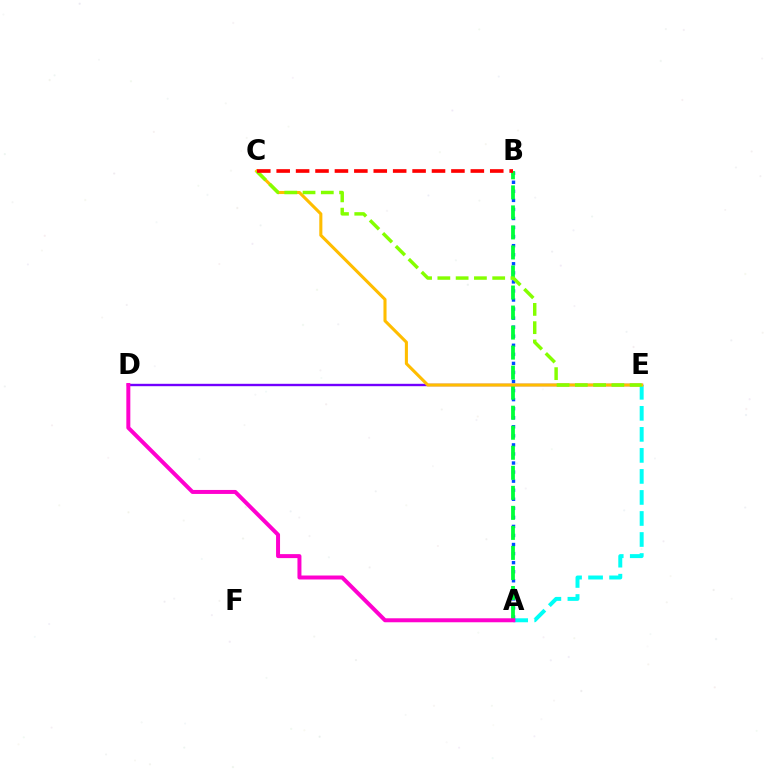{('A', 'B'): [{'color': '#004bff', 'line_style': 'dotted', 'thickness': 2.46}, {'color': '#00ff39', 'line_style': 'dashed', 'thickness': 2.72}], ('D', 'E'): [{'color': '#7200ff', 'line_style': 'solid', 'thickness': 1.72}], ('A', 'E'): [{'color': '#00fff6', 'line_style': 'dashed', 'thickness': 2.86}], ('A', 'D'): [{'color': '#ff00cf', 'line_style': 'solid', 'thickness': 2.87}], ('C', 'E'): [{'color': '#ffbd00', 'line_style': 'solid', 'thickness': 2.22}, {'color': '#84ff00', 'line_style': 'dashed', 'thickness': 2.48}], ('B', 'C'): [{'color': '#ff0000', 'line_style': 'dashed', 'thickness': 2.64}]}